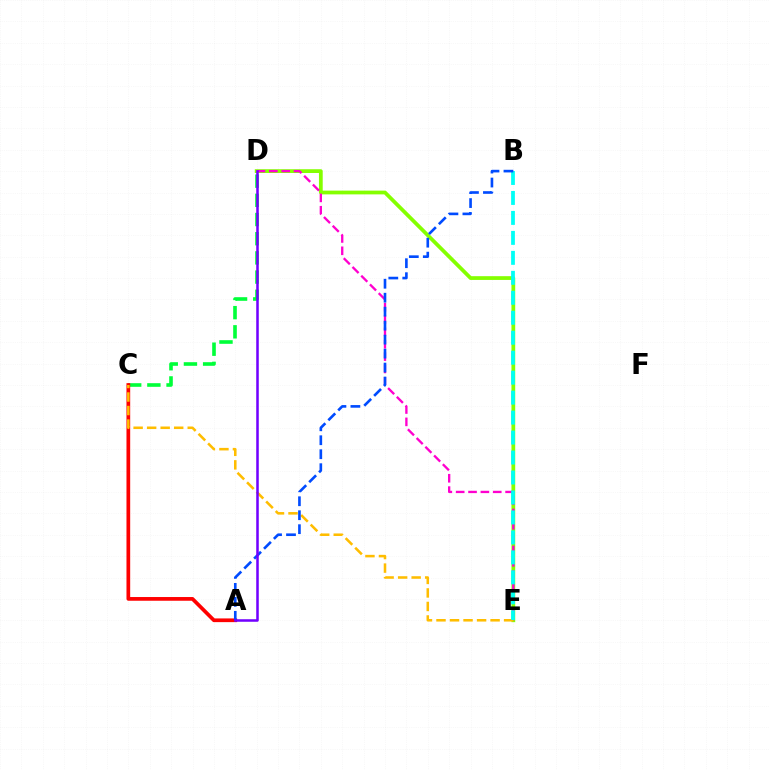{('C', 'D'): [{'color': '#00ff39', 'line_style': 'dashed', 'thickness': 2.61}], ('D', 'E'): [{'color': '#84ff00', 'line_style': 'solid', 'thickness': 2.71}, {'color': '#ff00cf', 'line_style': 'dashed', 'thickness': 1.68}], ('A', 'C'): [{'color': '#ff0000', 'line_style': 'solid', 'thickness': 2.67}], ('C', 'E'): [{'color': '#ffbd00', 'line_style': 'dashed', 'thickness': 1.84}], ('B', 'E'): [{'color': '#00fff6', 'line_style': 'dashed', 'thickness': 2.71}], ('A', 'B'): [{'color': '#004bff', 'line_style': 'dashed', 'thickness': 1.9}], ('A', 'D'): [{'color': '#7200ff', 'line_style': 'solid', 'thickness': 1.82}]}